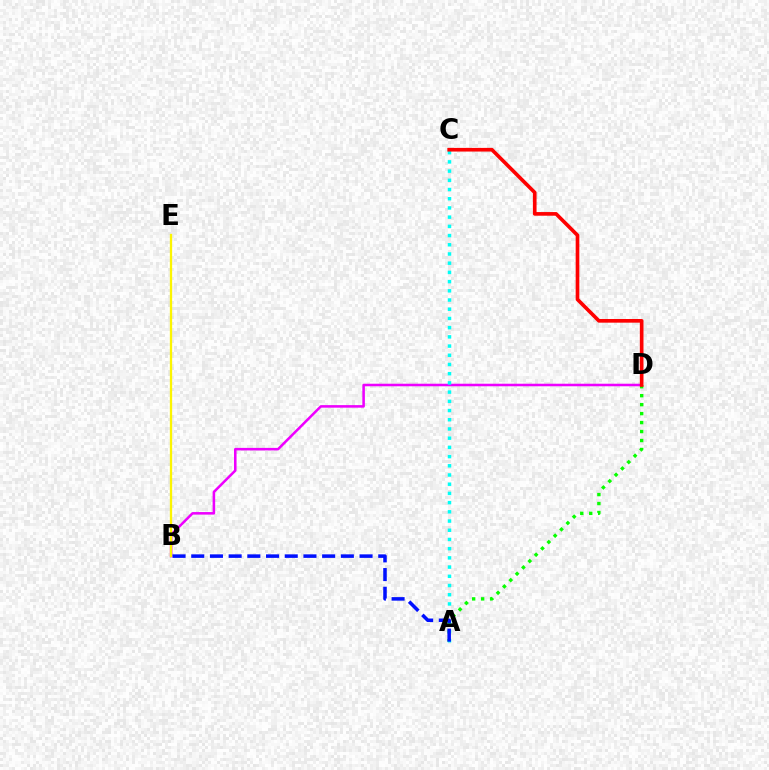{('B', 'D'): [{'color': '#ee00ff', 'line_style': 'solid', 'thickness': 1.83}], ('A', 'D'): [{'color': '#08ff00', 'line_style': 'dotted', 'thickness': 2.44}], ('A', 'C'): [{'color': '#00fff6', 'line_style': 'dotted', 'thickness': 2.5}], ('C', 'D'): [{'color': '#ff0000', 'line_style': 'solid', 'thickness': 2.63}], ('B', 'E'): [{'color': '#fcf500', 'line_style': 'solid', 'thickness': 1.66}], ('A', 'B'): [{'color': '#0010ff', 'line_style': 'dashed', 'thickness': 2.54}]}